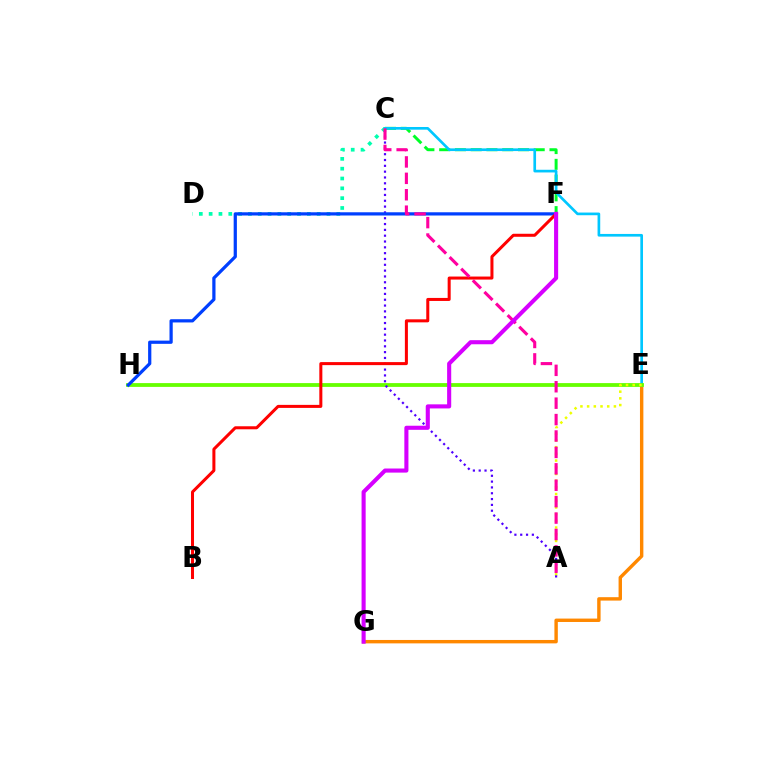{('C', 'F'): [{'color': '#00ff27', 'line_style': 'dashed', 'thickness': 2.14}], ('E', 'G'): [{'color': '#ff8800', 'line_style': 'solid', 'thickness': 2.45}], ('C', 'E'): [{'color': '#00c7ff', 'line_style': 'solid', 'thickness': 1.93}], ('E', 'H'): [{'color': '#66ff00', 'line_style': 'solid', 'thickness': 2.73}], ('C', 'D'): [{'color': '#00ffaf', 'line_style': 'dotted', 'thickness': 2.67}], ('A', 'E'): [{'color': '#eeff00', 'line_style': 'dotted', 'thickness': 1.82}], ('A', 'C'): [{'color': '#4f00ff', 'line_style': 'dotted', 'thickness': 1.58}, {'color': '#ff00a0', 'line_style': 'dashed', 'thickness': 2.23}], ('F', 'H'): [{'color': '#003fff', 'line_style': 'solid', 'thickness': 2.32}], ('B', 'F'): [{'color': '#ff0000', 'line_style': 'solid', 'thickness': 2.18}], ('F', 'G'): [{'color': '#d600ff', 'line_style': 'solid', 'thickness': 2.94}]}